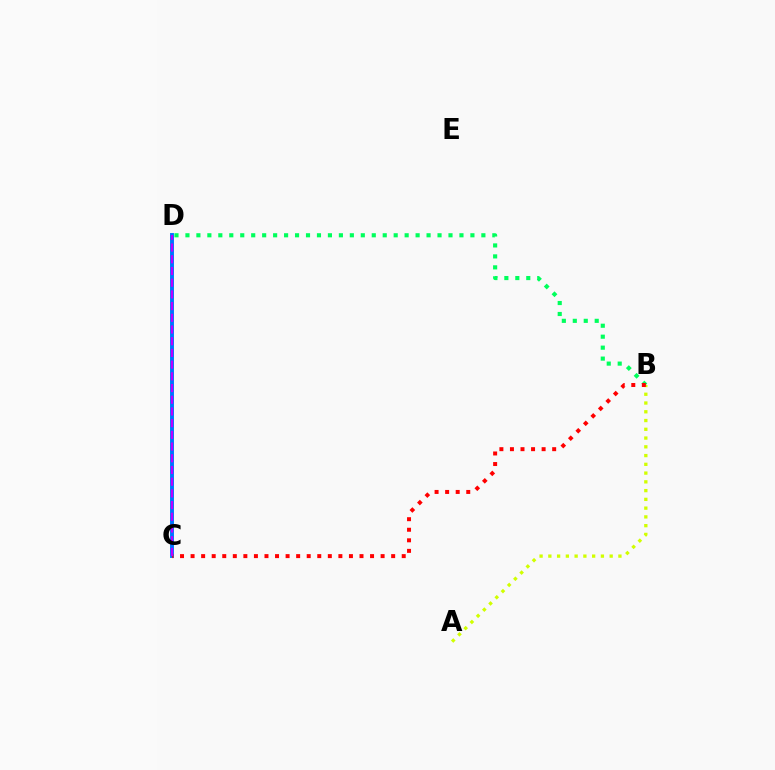{('A', 'B'): [{'color': '#d1ff00', 'line_style': 'dotted', 'thickness': 2.38}], ('C', 'D'): [{'color': '#0074ff', 'line_style': 'solid', 'thickness': 2.82}, {'color': '#b900ff', 'line_style': 'dashed', 'thickness': 1.59}], ('B', 'D'): [{'color': '#00ff5c', 'line_style': 'dotted', 'thickness': 2.98}], ('B', 'C'): [{'color': '#ff0000', 'line_style': 'dotted', 'thickness': 2.87}]}